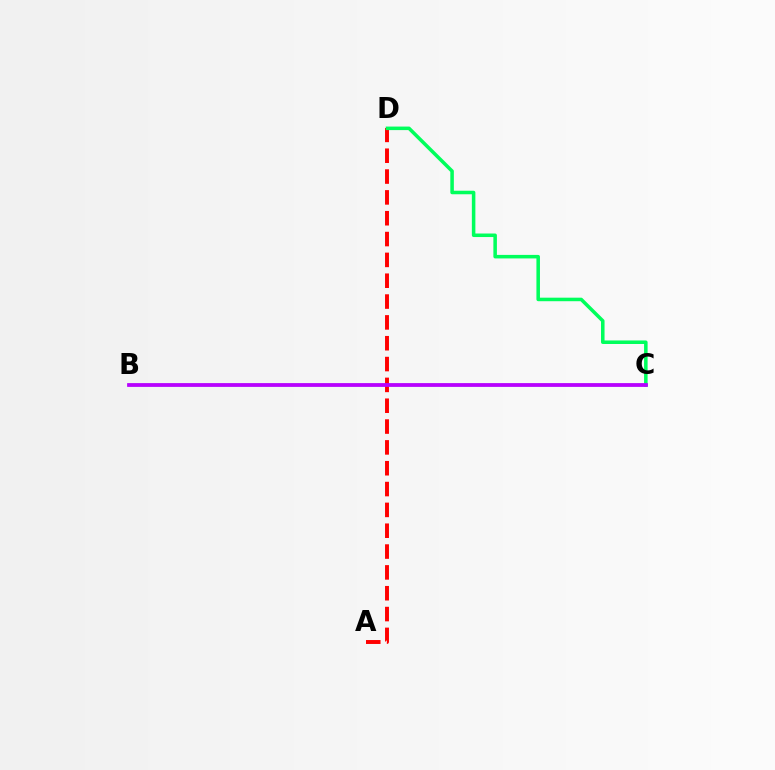{('B', 'C'): [{'color': '#d1ff00', 'line_style': 'dashed', 'thickness': 1.68}, {'color': '#0074ff', 'line_style': 'solid', 'thickness': 1.72}, {'color': '#b900ff', 'line_style': 'solid', 'thickness': 2.69}], ('A', 'D'): [{'color': '#ff0000', 'line_style': 'dashed', 'thickness': 2.83}], ('C', 'D'): [{'color': '#00ff5c', 'line_style': 'solid', 'thickness': 2.54}]}